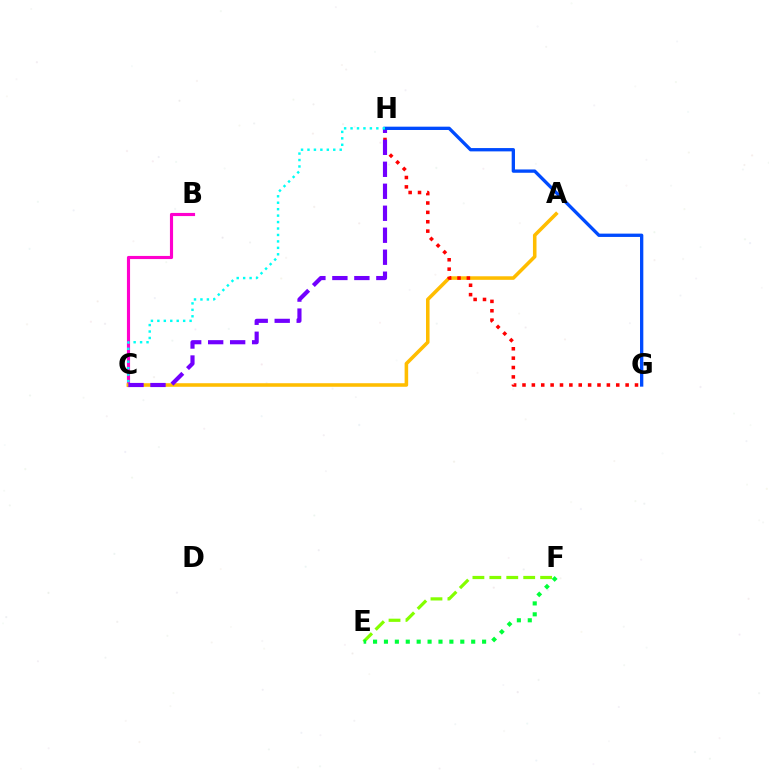{('B', 'C'): [{'color': '#ff00cf', 'line_style': 'solid', 'thickness': 2.26}], ('A', 'C'): [{'color': '#ffbd00', 'line_style': 'solid', 'thickness': 2.56}], ('G', 'H'): [{'color': '#ff0000', 'line_style': 'dotted', 'thickness': 2.55}, {'color': '#004bff', 'line_style': 'solid', 'thickness': 2.39}], ('E', 'F'): [{'color': '#84ff00', 'line_style': 'dashed', 'thickness': 2.3}, {'color': '#00ff39', 'line_style': 'dotted', 'thickness': 2.96}], ('C', 'H'): [{'color': '#7200ff', 'line_style': 'dashed', 'thickness': 2.99}, {'color': '#00fff6', 'line_style': 'dotted', 'thickness': 1.75}]}